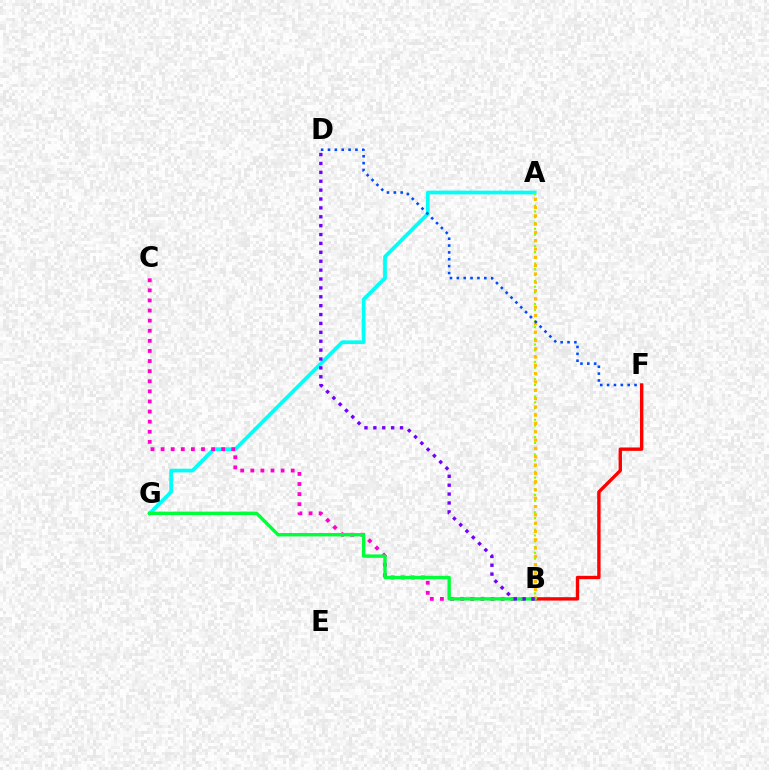{('B', 'F'): [{'color': '#ff0000', 'line_style': 'solid', 'thickness': 2.43}], ('A', 'G'): [{'color': '#00fff6', 'line_style': 'solid', 'thickness': 2.68}], ('A', 'B'): [{'color': '#84ff00', 'line_style': 'dotted', 'thickness': 1.57}, {'color': '#ffbd00', 'line_style': 'dotted', 'thickness': 2.26}], ('D', 'F'): [{'color': '#004bff', 'line_style': 'dotted', 'thickness': 1.86}], ('B', 'C'): [{'color': '#ff00cf', 'line_style': 'dotted', 'thickness': 2.74}], ('B', 'G'): [{'color': '#00ff39', 'line_style': 'solid', 'thickness': 2.44}], ('B', 'D'): [{'color': '#7200ff', 'line_style': 'dotted', 'thickness': 2.41}]}